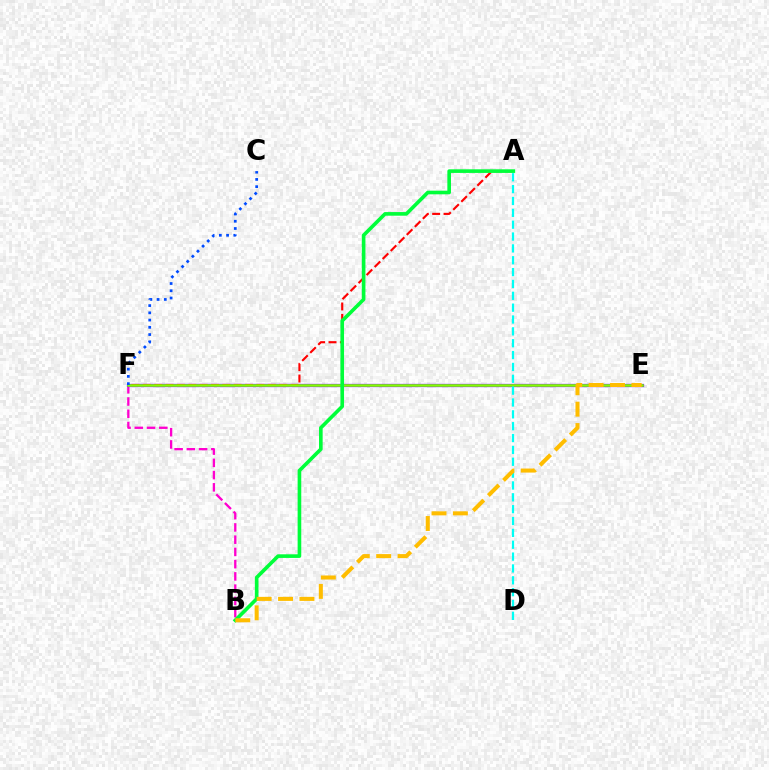{('B', 'F'): [{'color': '#ff00cf', 'line_style': 'dashed', 'thickness': 1.66}], ('E', 'F'): [{'color': '#7200ff', 'line_style': 'solid', 'thickness': 2.35}, {'color': '#84ff00', 'line_style': 'solid', 'thickness': 1.84}], ('A', 'F'): [{'color': '#ff0000', 'line_style': 'dashed', 'thickness': 1.54}], ('A', 'B'): [{'color': '#00ff39', 'line_style': 'solid', 'thickness': 2.61}], ('A', 'D'): [{'color': '#00fff6', 'line_style': 'dashed', 'thickness': 1.61}], ('C', 'F'): [{'color': '#004bff', 'line_style': 'dotted', 'thickness': 1.97}], ('B', 'E'): [{'color': '#ffbd00', 'line_style': 'dashed', 'thickness': 2.91}]}